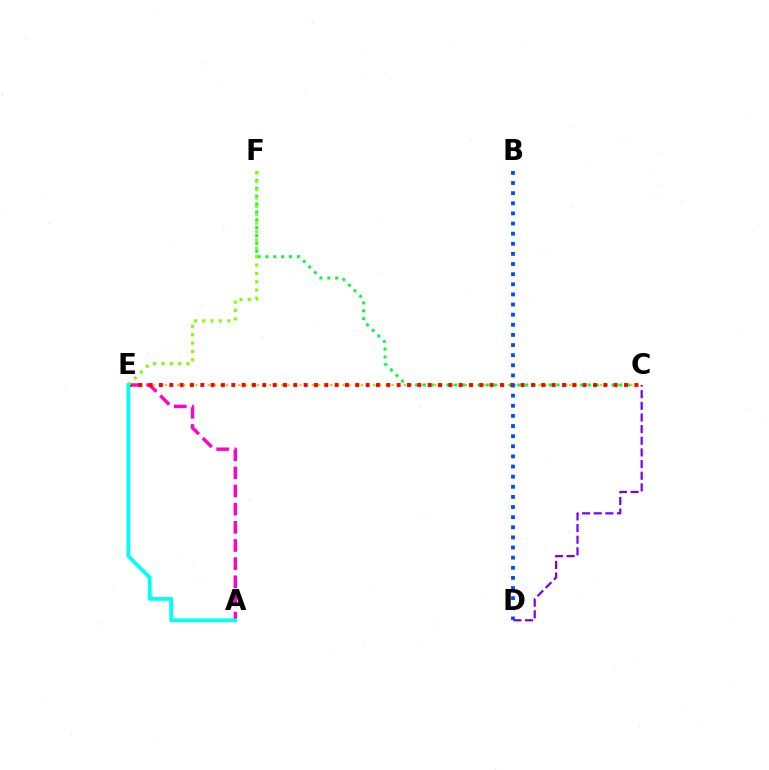{('C', 'E'): [{'color': '#ffbd00', 'line_style': 'dotted', 'thickness': 1.66}, {'color': '#ff0000', 'line_style': 'dotted', 'thickness': 2.81}], ('C', 'F'): [{'color': '#00ff39', 'line_style': 'dotted', 'thickness': 2.14}], ('A', 'E'): [{'color': '#ff00cf', 'line_style': 'dashed', 'thickness': 2.47}, {'color': '#00fff6', 'line_style': 'solid', 'thickness': 2.74}], ('E', 'F'): [{'color': '#84ff00', 'line_style': 'dotted', 'thickness': 2.27}], ('C', 'D'): [{'color': '#7200ff', 'line_style': 'dashed', 'thickness': 1.58}], ('B', 'D'): [{'color': '#004bff', 'line_style': 'dotted', 'thickness': 2.75}]}